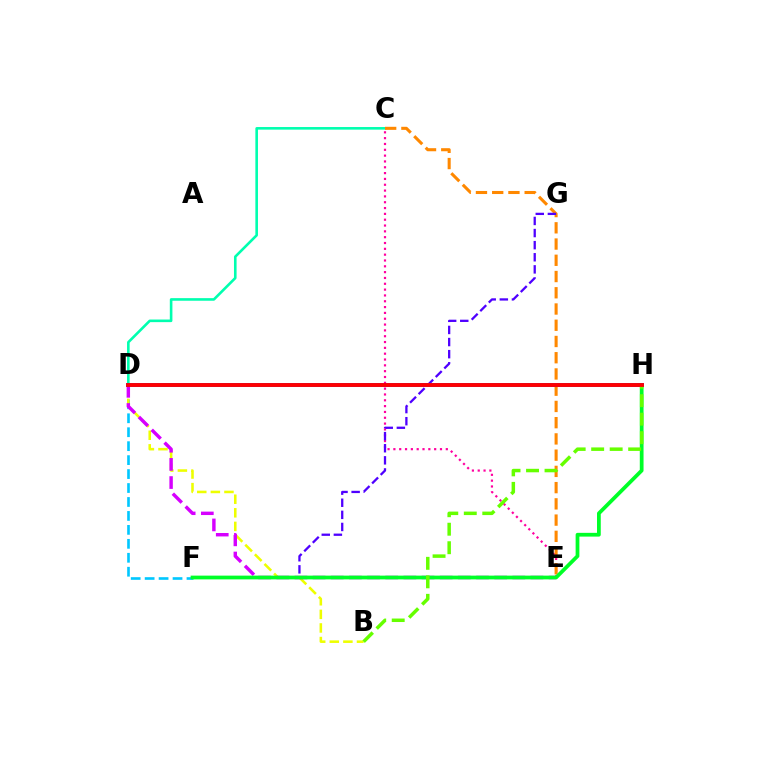{('C', 'E'): [{'color': '#ff00a0', 'line_style': 'dotted', 'thickness': 1.58}, {'color': '#ff8800', 'line_style': 'dashed', 'thickness': 2.21}], ('D', 'F'): [{'color': '#00c7ff', 'line_style': 'dashed', 'thickness': 1.9}], ('B', 'D'): [{'color': '#eeff00', 'line_style': 'dashed', 'thickness': 1.85}], ('C', 'D'): [{'color': '#00ffaf', 'line_style': 'solid', 'thickness': 1.88}], ('F', 'G'): [{'color': '#4f00ff', 'line_style': 'dashed', 'thickness': 1.64}], ('D', 'E'): [{'color': '#d600ff', 'line_style': 'dashed', 'thickness': 2.47}], ('F', 'H'): [{'color': '#00ff27', 'line_style': 'solid', 'thickness': 2.7}], ('D', 'H'): [{'color': '#003fff', 'line_style': 'solid', 'thickness': 2.77}, {'color': '#ff0000', 'line_style': 'solid', 'thickness': 2.76}], ('B', 'H'): [{'color': '#66ff00', 'line_style': 'dashed', 'thickness': 2.51}]}